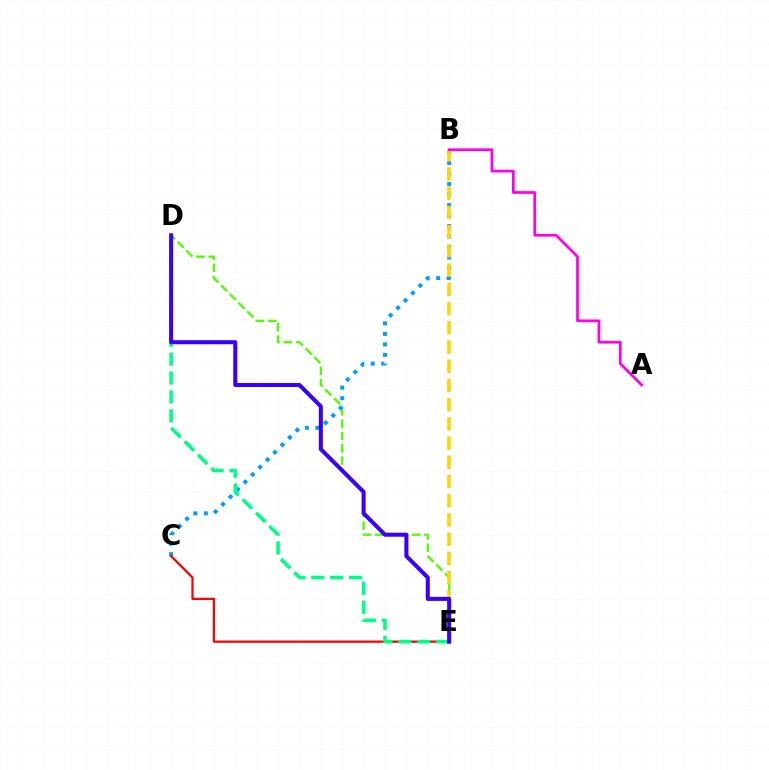{('D', 'E'): [{'color': '#4fff00', 'line_style': 'dashed', 'thickness': 1.67}, {'color': '#00ff86', 'line_style': 'dashed', 'thickness': 2.57}, {'color': '#3700ff', 'line_style': 'solid', 'thickness': 2.91}], ('B', 'C'): [{'color': '#009eff', 'line_style': 'dotted', 'thickness': 2.85}], ('B', 'E'): [{'color': '#ffd500', 'line_style': 'dashed', 'thickness': 2.61}], ('C', 'E'): [{'color': '#ff0000', 'line_style': 'solid', 'thickness': 1.62}], ('A', 'B'): [{'color': '#ff00ed', 'line_style': 'solid', 'thickness': 1.96}]}